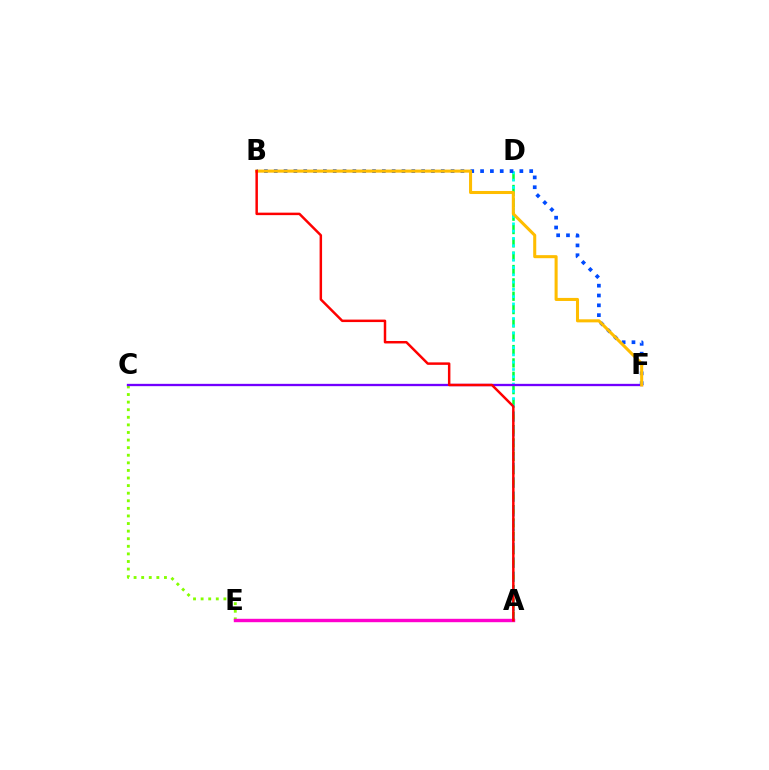{('A', 'D'): [{'color': '#00ff39', 'line_style': 'dashed', 'thickness': 1.81}, {'color': '#00fff6', 'line_style': 'dotted', 'thickness': 1.98}], ('C', 'E'): [{'color': '#84ff00', 'line_style': 'dotted', 'thickness': 2.06}], ('A', 'E'): [{'color': '#ff00cf', 'line_style': 'solid', 'thickness': 2.45}], ('C', 'F'): [{'color': '#7200ff', 'line_style': 'solid', 'thickness': 1.67}], ('B', 'F'): [{'color': '#004bff', 'line_style': 'dotted', 'thickness': 2.67}, {'color': '#ffbd00', 'line_style': 'solid', 'thickness': 2.2}], ('A', 'B'): [{'color': '#ff0000', 'line_style': 'solid', 'thickness': 1.79}]}